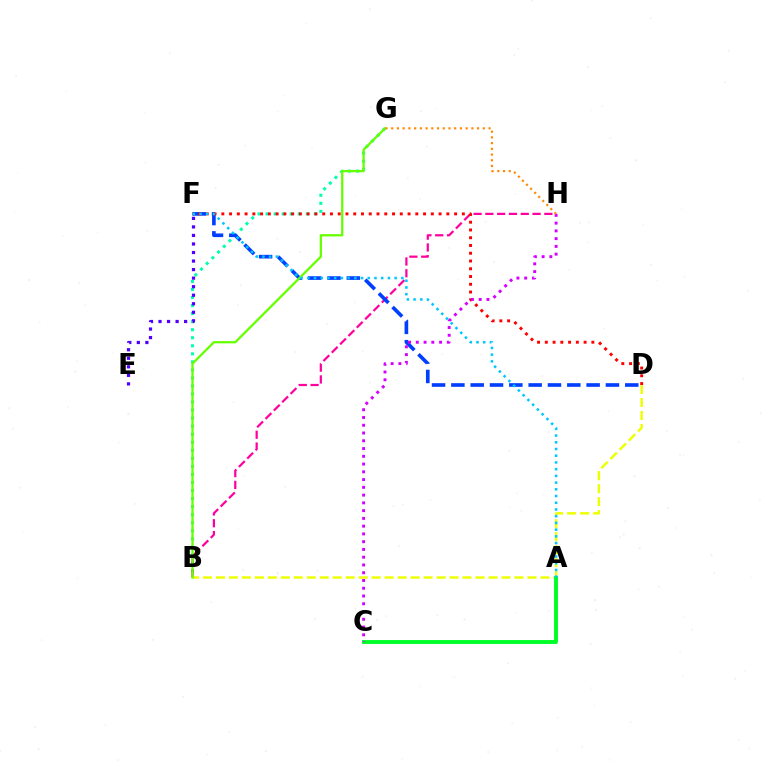{('B', 'G'): [{'color': '#00ffaf', 'line_style': 'dotted', 'thickness': 2.18}, {'color': '#66ff00', 'line_style': 'solid', 'thickness': 1.64}], ('B', 'H'): [{'color': '#ff00a0', 'line_style': 'dashed', 'thickness': 1.6}], ('D', 'F'): [{'color': '#003fff', 'line_style': 'dashed', 'thickness': 2.62}, {'color': '#ff0000', 'line_style': 'dotted', 'thickness': 2.11}], ('E', 'F'): [{'color': '#4f00ff', 'line_style': 'dotted', 'thickness': 2.32}], ('B', 'D'): [{'color': '#eeff00', 'line_style': 'dashed', 'thickness': 1.76}], ('A', 'C'): [{'color': '#00ff27', 'line_style': 'solid', 'thickness': 2.81}], ('A', 'F'): [{'color': '#00c7ff', 'line_style': 'dotted', 'thickness': 1.83}], ('C', 'H'): [{'color': '#d600ff', 'line_style': 'dotted', 'thickness': 2.11}], ('G', 'H'): [{'color': '#ff8800', 'line_style': 'dotted', 'thickness': 1.56}]}